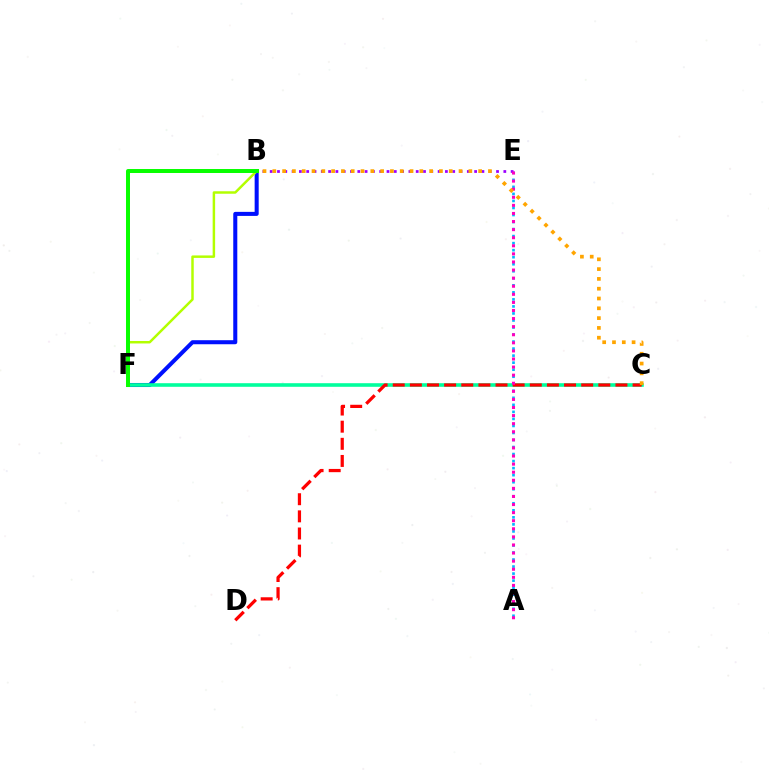{('A', 'E'): [{'color': '#00b5ff', 'line_style': 'dotted', 'thickness': 1.91}, {'color': '#ff00bd', 'line_style': 'dotted', 'thickness': 2.2}], ('B', 'E'): [{'color': '#9b00ff', 'line_style': 'dotted', 'thickness': 1.98}], ('B', 'F'): [{'color': '#0010ff', 'line_style': 'solid', 'thickness': 2.91}, {'color': '#b3ff00', 'line_style': 'solid', 'thickness': 1.78}, {'color': '#08ff00', 'line_style': 'solid', 'thickness': 2.86}], ('C', 'F'): [{'color': '#00ff9d', 'line_style': 'solid', 'thickness': 2.59}], ('C', 'D'): [{'color': '#ff0000', 'line_style': 'dashed', 'thickness': 2.33}], ('B', 'C'): [{'color': '#ffa500', 'line_style': 'dotted', 'thickness': 2.66}]}